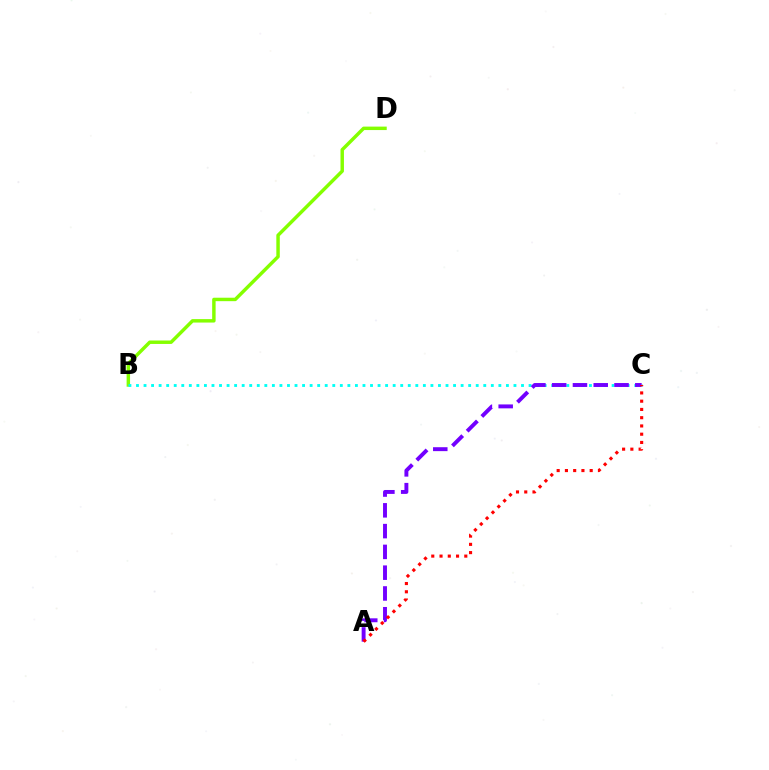{('B', 'D'): [{'color': '#84ff00', 'line_style': 'solid', 'thickness': 2.48}], ('B', 'C'): [{'color': '#00fff6', 'line_style': 'dotted', 'thickness': 2.05}], ('A', 'C'): [{'color': '#7200ff', 'line_style': 'dashed', 'thickness': 2.82}, {'color': '#ff0000', 'line_style': 'dotted', 'thickness': 2.24}]}